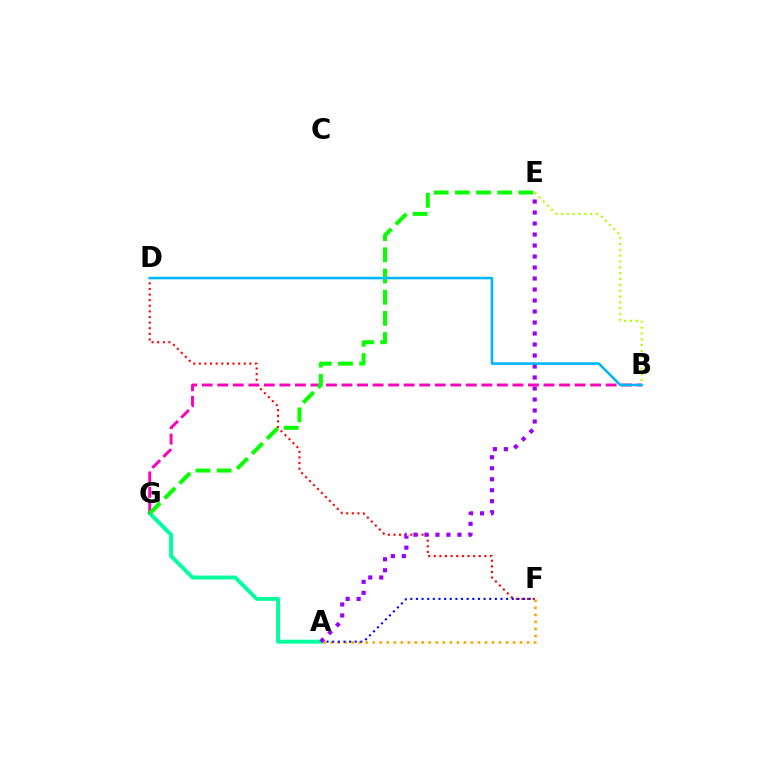{('D', 'F'): [{'color': '#ff0000', 'line_style': 'dotted', 'thickness': 1.52}], ('A', 'F'): [{'color': '#ffa500', 'line_style': 'dotted', 'thickness': 1.91}, {'color': '#0010ff', 'line_style': 'dotted', 'thickness': 1.53}], ('A', 'G'): [{'color': '#00ff9d', 'line_style': 'solid', 'thickness': 2.82}], ('A', 'E'): [{'color': '#9b00ff', 'line_style': 'dotted', 'thickness': 2.99}], ('B', 'G'): [{'color': '#ff00bd', 'line_style': 'dashed', 'thickness': 2.11}], ('E', 'G'): [{'color': '#08ff00', 'line_style': 'dashed', 'thickness': 2.88}], ('B', 'D'): [{'color': '#00b5ff', 'line_style': 'solid', 'thickness': 1.85}], ('B', 'E'): [{'color': '#b3ff00', 'line_style': 'dotted', 'thickness': 1.59}]}